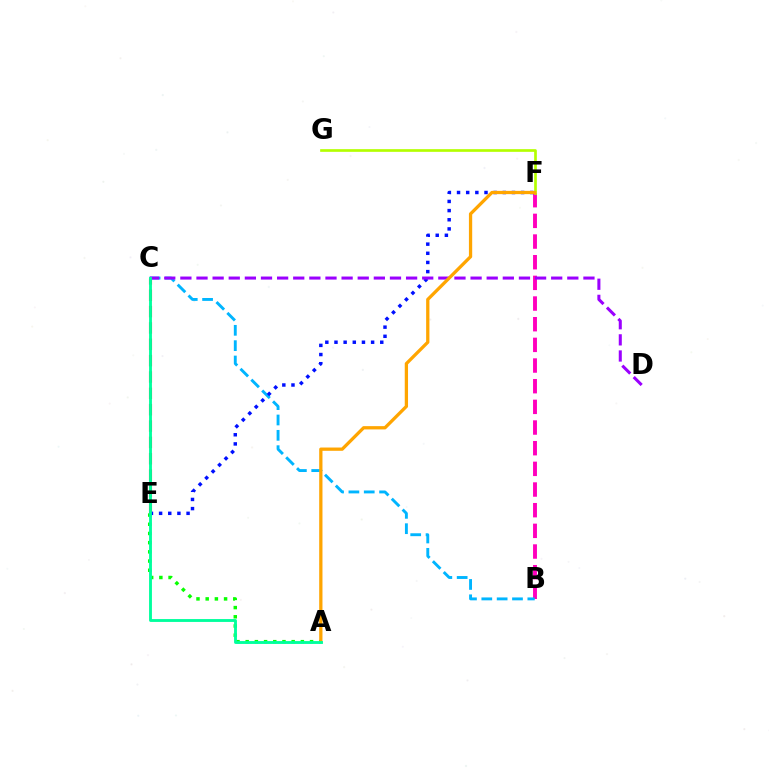{('B', 'F'): [{'color': '#ff00bd', 'line_style': 'dashed', 'thickness': 2.81}], ('C', 'E'): [{'color': '#ff0000', 'line_style': 'dashed', 'thickness': 2.22}], ('A', 'E'): [{'color': '#08ff00', 'line_style': 'dotted', 'thickness': 2.5}], ('B', 'C'): [{'color': '#00b5ff', 'line_style': 'dashed', 'thickness': 2.08}], ('E', 'F'): [{'color': '#0010ff', 'line_style': 'dotted', 'thickness': 2.49}], ('F', 'G'): [{'color': '#b3ff00', 'line_style': 'solid', 'thickness': 1.93}], ('C', 'D'): [{'color': '#9b00ff', 'line_style': 'dashed', 'thickness': 2.19}], ('A', 'F'): [{'color': '#ffa500', 'line_style': 'solid', 'thickness': 2.36}], ('A', 'C'): [{'color': '#00ff9d', 'line_style': 'solid', 'thickness': 2.06}]}